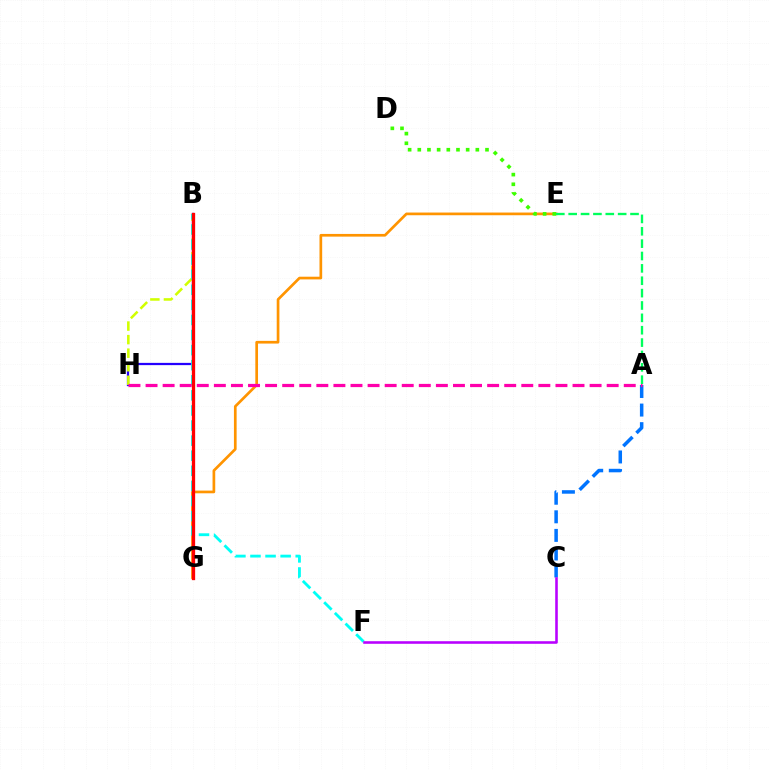{('A', 'C'): [{'color': '#0074ff', 'line_style': 'dashed', 'thickness': 2.52}], ('B', 'H'): [{'color': '#2500ff', 'line_style': 'solid', 'thickness': 1.62}, {'color': '#d1ff00', 'line_style': 'dashed', 'thickness': 1.84}], ('E', 'G'): [{'color': '#ff9400', 'line_style': 'solid', 'thickness': 1.94}], ('B', 'F'): [{'color': '#00fff6', 'line_style': 'dashed', 'thickness': 2.05}], ('D', 'E'): [{'color': '#3dff00', 'line_style': 'dotted', 'thickness': 2.63}], ('A', 'H'): [{'color': '#ff00ac', 'line_style': 'dashed', 'thickness': 2.32}], ('A', 'E'): [{'color': '#00ff5c', 'line_style': 'dashed', 'thickness': 1.68}], ('C', 'F'): [{'color': '#b900ff', 'line_style': 'solid', 'thickness': 1.86}], ('B', 'G'): [{'color': '#ff0000', 'line_style': 'solid', 'thickness': 2.37}]}